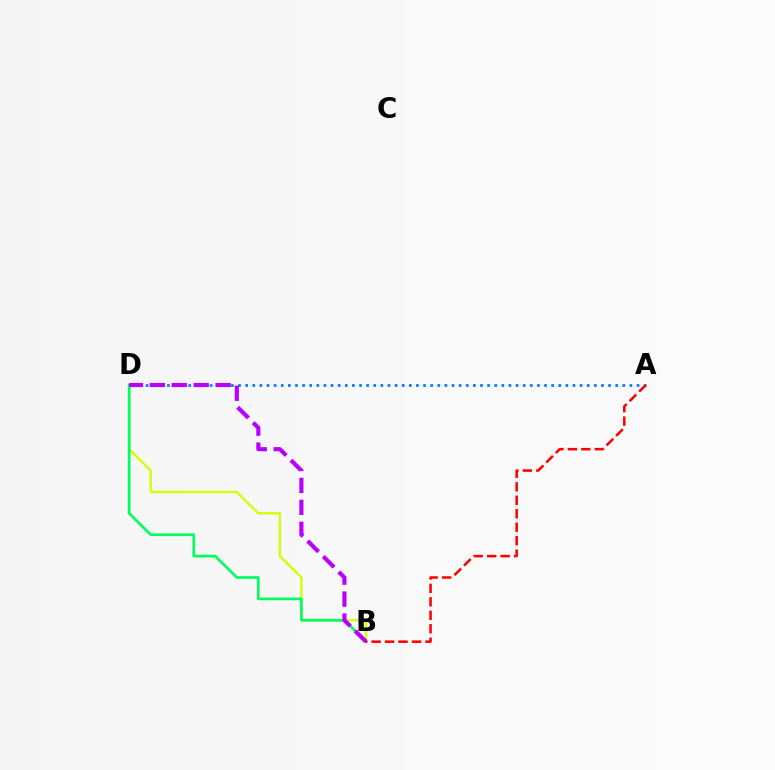{('B', 'D'): [{'color': '#d1ff00', 'line_style': 'solid', 'thickness': 1.66}, {'color': '#00ff5c', 'line_style': 'solid', 'thickness': 1.93}, {'color': '#b900ff', 'line_style': 'dashed', 'thickness': 2.98}], ('A', 'D'): [{'color': '#0074ff', 'line_style': 'dotted', 'thickness': 1.93}], ('A', 'B'): [{'color': '#ff0000', 'line_style': 'dashed', 'thickness': 1.83}]}